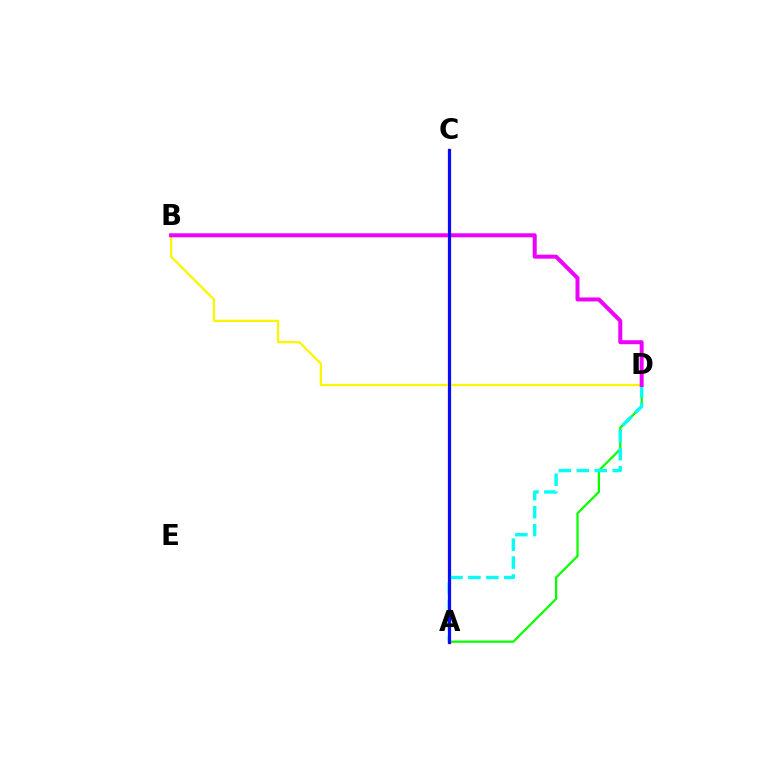{('A', 'D'): [{'color': '#08ff00', 'line_style': 'solid', 'thickness': 1.62}, {'color': '#00fff6', 'line_style': 'dashed', 'thickness': 2.44}], ('A', 'C'): [{'color': '#ff0000', 'line_style': 'solid', 'thickness': 2.33}, {'color': '#0010ff', 'line_style': 'solid', 'thickness': 2.2}], ('B', 'D'): [{'color': '#fcf500', 'line_style': 'solid', 'thickness': 1.62}, {'color': '#ee00ff', 'line_style': 'solid', 'thickness': 2.87}]}